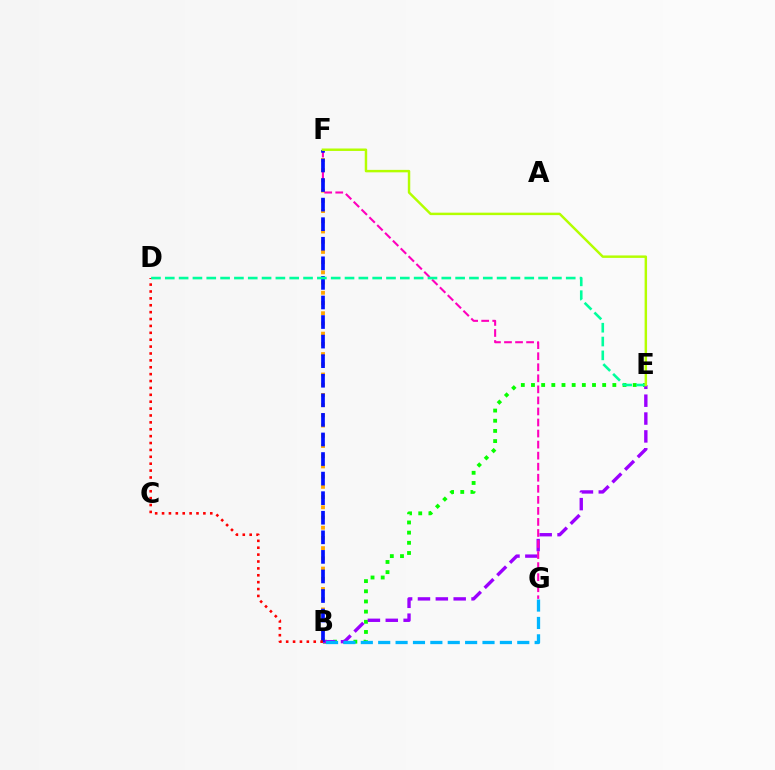{('B', 'E'): [{'color': '#08ff00', 'line_style': 'dotted', 'thickness': 2.76}, {'color': '#9b00ff', 'line_style': 'dashed', 'thickness': 2.43}], ('B', 'F'): [{'color': '#ffa500', 'line_style': 'dotted', 'thickness': 2.78}, {'color': '#0010ff', 'line_style': 'dashed', 'thickness': 2.66}], ('F', 'G'): [{'color': '#ff00bd', 'line_style': 'dashed', 'thickness': 1.5}], ('B', 'D'): [{'color': '#ff0000', 'line_style': 'dotted', 'thickness': 1.87}], ('D', 'E'): [{'color': '#00ff9d', 'line_style': 'dashed', 'thickness': 1.88}], ('E', 'F'): [{'color': '#b3ff00', 'line_style': 'solid', 'thickness': 1.77}], ('B', 'G'): [{'color': '#00b5ff', 'line_style': 'dashed', 'thickness': 2.36}]}